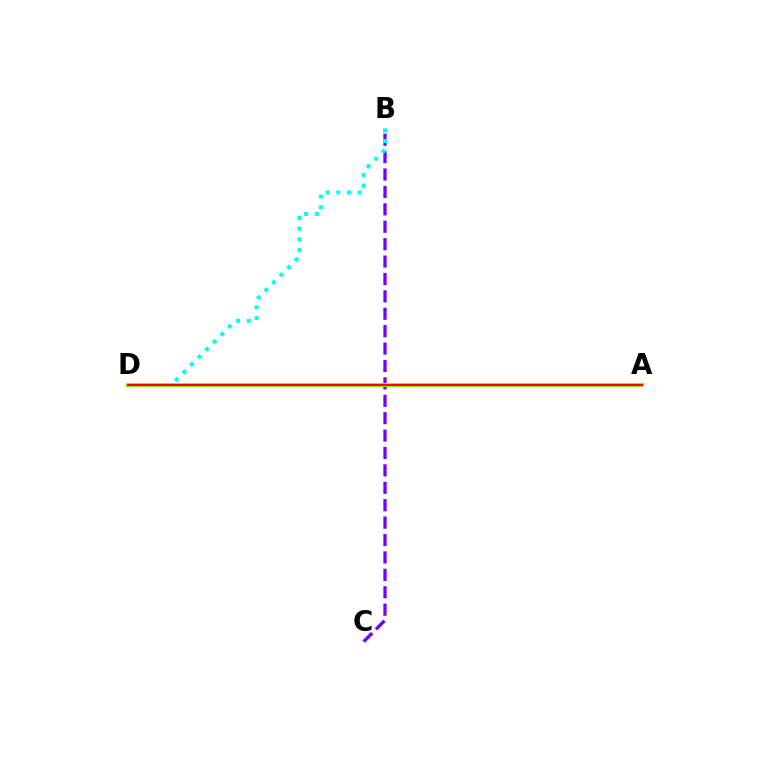{('B', 'C'): [{'color': '#7200ff', 'line_style': 'dashed', 'thickness': 2.36}], ('B', 'D'): [{'color': '#00fff6', 'line_style': 'dotted', 'thickness': 2.91}], ('A', 'D'): [{'color': '#84ff00', 'line_style': 'solid', 'thickness': 2.9}, {'color': '#ff0000', 'line_style': 'solid', 'thickness': 1.53}]}